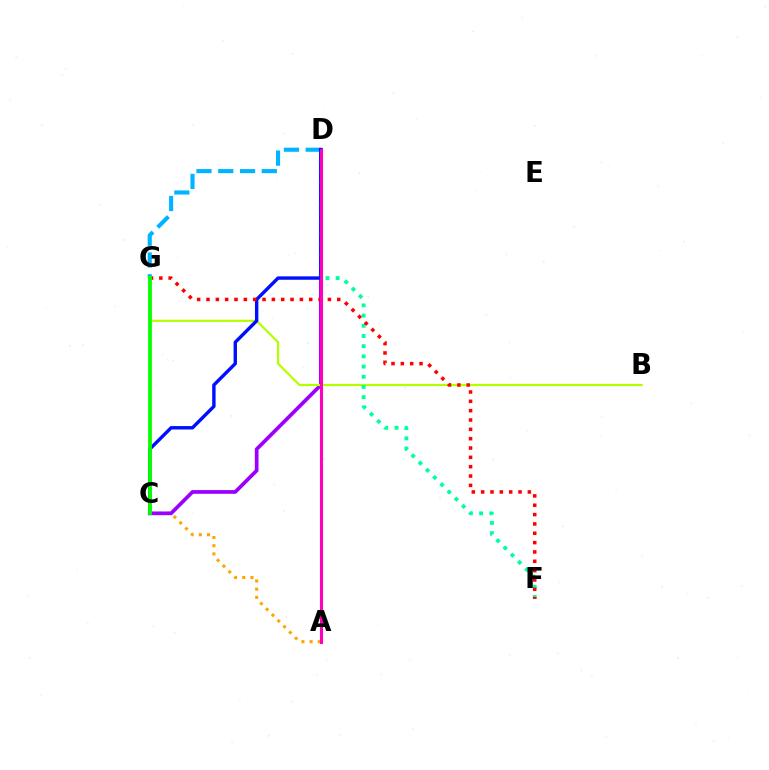{('A', 'C'): [{'color': '#ffa500', 'line_style': 'dotted', 'thickness': 2.22}], ('D', 'G'): [{'color': '#00b5ff', 'line_style': 'dashed', 'thickness': 2.96}], ('C', 'D'): [{'color': '#9b00ff', 'line_style': 'solid', 'thickness': 2.68}, {'color': '#0010ff', 'line_style': 'solid', 'thickness': 2.45}], ('B', 'G'): [{'color': '#b3ff00', 'line_style': 'solid', 'thickness': 1.58}], ('D', 'F'): [{'color': '#00ff9d', 'line_style': 'dotted', 'thickness': 2.77}], ('F', 'G'): [{'color': '#ff0000', 'line_style': 'dotted', 'thickness': 2.54}], ('C', 'G'): [{'color': '#08ff00', 'line_style': 'solid', 'thickness': 2.75}], ('A', 'D'): [{'color': '#ff00bd', 'line_style': 'solid', 'thickness': 2.21}]}